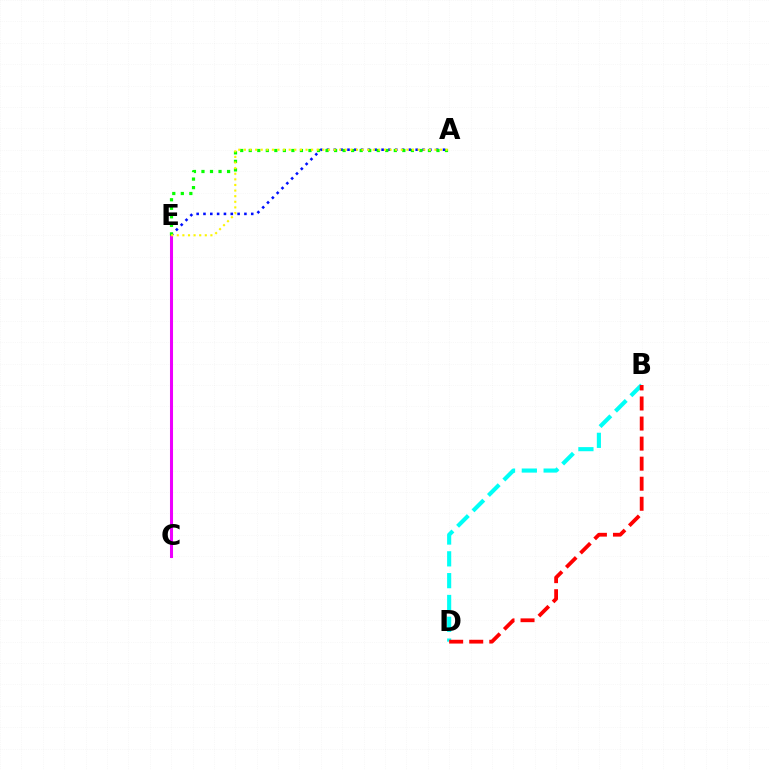{('C', 'E'): [{'color': '#ee00ff', 'line_style': 'solid', 'thickness': 2.2}], ('B', 'D'): [{'color': '#00fff6', 'line_style': 'dashed', 'thickness': 2.96}, {'color': '#ff0000', 'line_style': 'dashed', 'thickness': 2.72}], ('A', 'E'): [{'color': '#0010ff', 'line_style': 'dotted', 'thickness': 1.85}, {'color': '#08ff00', 'line_style': 'dotted', 'thickness': 2.32}, {'color': '#fcf500', 'line_style': 'dotted', 'thickness': 1.52}]}